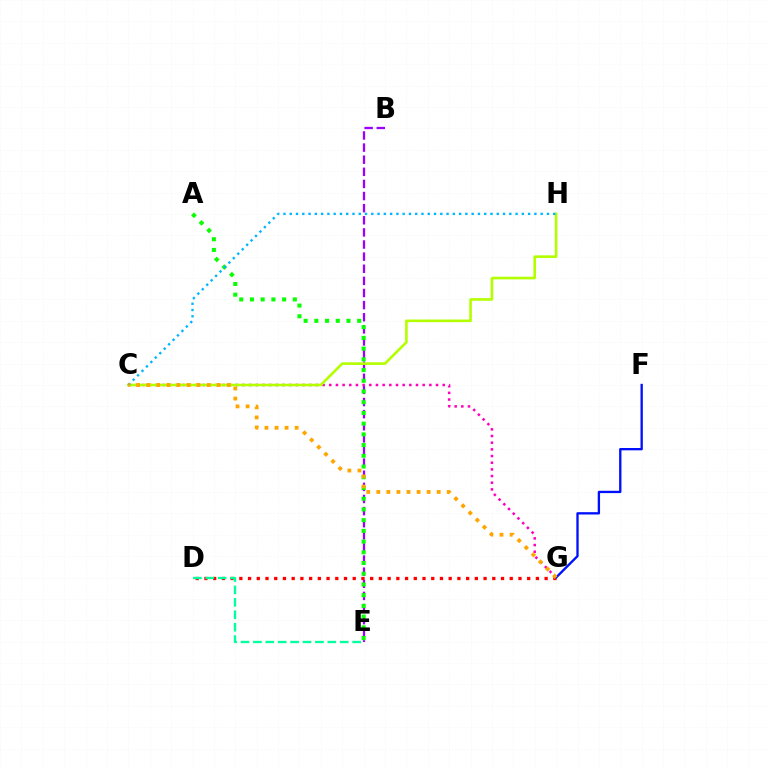{('B', 'E'): [{'color': '#9b00ff', 'line_style': 'dashed', 'thickness': 1.65}], ('A', 'E'): [{'color': '#08ff00', 'line_style': 'dotted', 'thickness': 2.91}], ('C', 'G'): [{'color': '#ff00bd', 'line_style': 'dotted', 'thickness': 1.81}, {'color': '#ffa500', 'line_style': 'dotted', 'thickness': 2.73}], ('C', 'H'): [{'color': '#b3ff00', 'line_style': 'solid', 'thickness': 1.89}, {'color': '#00b5ff', 'line_style': 'dotted', 'thickness': 1.7}], ('D', 'G'): [{'color': '#ff0000', 'line_style': 'dotted', 'thickness': 2.37}], ('D', 'E'): [{'color': '#00ff9d', 'line_style': 'dashed', 'thickness': 1.69}], ('F', 'G'): [{'color': '#0010ff', 'line_style': 'solid', 'thickness': 1.68}]}